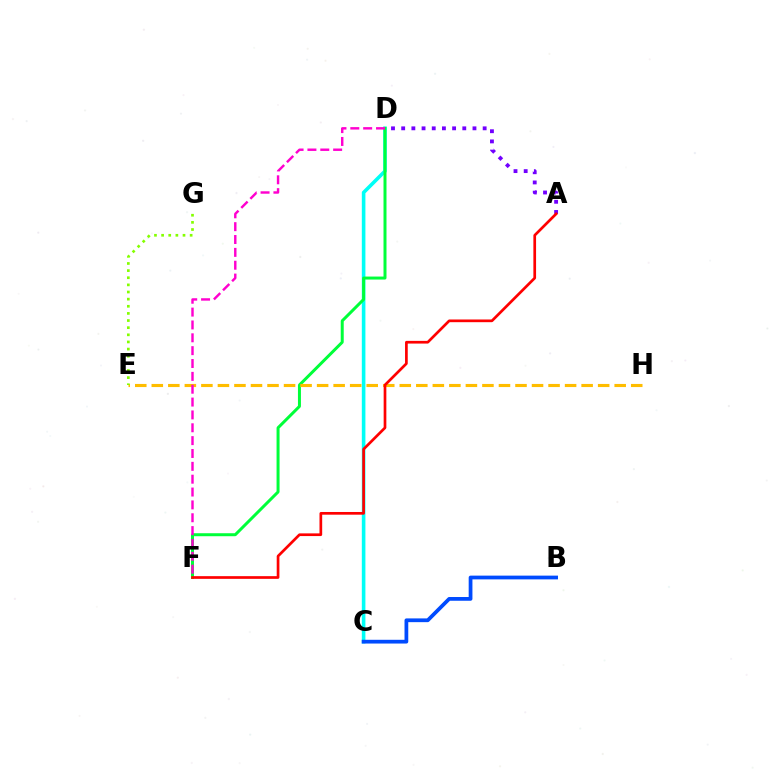{('C', 'D'): [{'color': '#00fff6', 'line_style': 'solid', 'thickness': 2.59}], ('A', 'D'): [{'color': '#7200ff', 'line_style': 'dotted', 'thickness': 2.77}], ('D', 'F'): [{'color': '#00ff39', 'line_style': 'solid', 'thickness': 2.15}, {'color': '#ff00cf', 'line_style': 'dashed', 'thickness': 1.75}], ('E', 'H'): [{'color': '#ffbd00', 'line_style': 'dashed', 'thickness': 2.25}], ('E', 'G'): [{'color': '#84ff00', 'line_style': 'dotted', 'thickness': 1.94}], ('B', 'C'): [{'color': '#004bff', 'line_style': 'solid', 'thickness': 2.7}], ('A', 'F'): [{'color': '#ff0000', 'line_style': 'solid', 'thickness': 1.94}]}